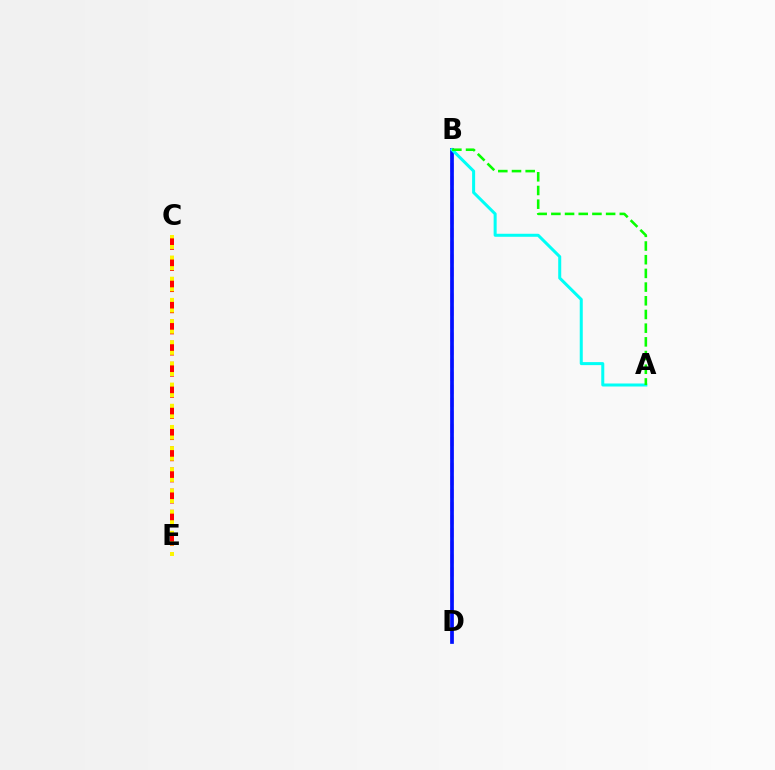{('B', 'D'): [{'color': '#ee00ff', 'line_style': 'dashed', 'thickness': 1.77}, {'color': '#0010ff', 'line_style': 'solid', 'thickness': 2.67}], ('A', 'B'): [{'color': '#00fff6', 'line_style': 'solid', 'thickness': 2.17}, {'color': '#08ff00', 'line_style': 'dashed', 'thickness': 1.86}], ('C', 'E'): [{'color': '#ff0000', 'line_style': 'dashed', 'thickness': 2.87}, {'color': '#fcf500', 'line_style': 'dotted', 'thickness': 2.88}]}